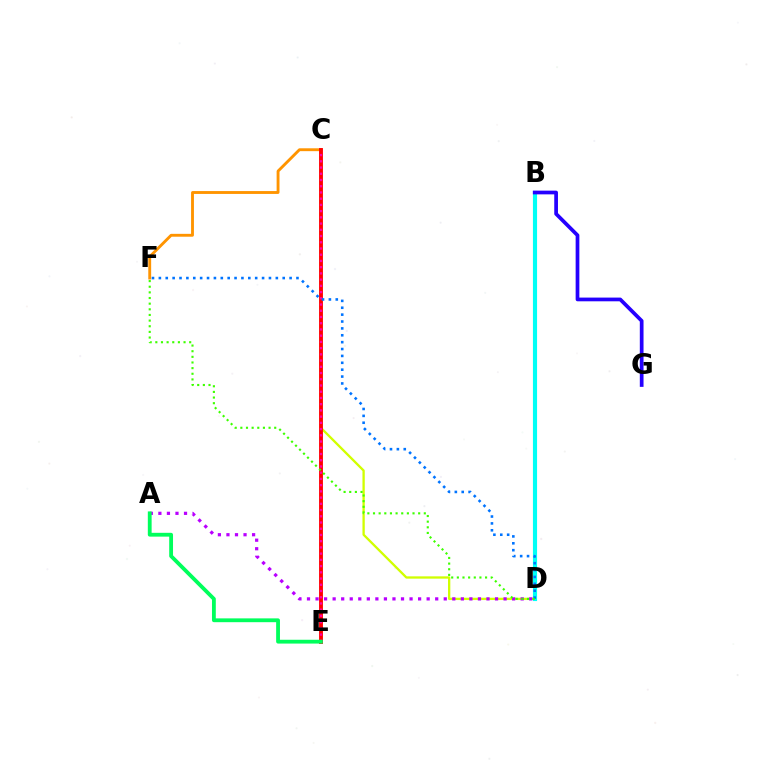{('C', 'D'): [{'color': '#d1ff00', 'line_style': 'solid', 'thickness': 1.66}], ('C', 'F'): [{'color': '#ff9400', 'line_style': 'solid', 'thickness': 2.07}], ('C', 'E'): [{'color': '#ff0000', 'line_style': 'solid', 'thickness': 2.79}, {'color': '#ff00ac', 'line_style': 'dotted', 'thickness': 1.69}], ('B', 'D'): [{'color': '#00fff6', 'line_style': 'solid', 'thickness': 2.98}], ('D', 'F'): [{'color': '#0074ff', 'line_style': 'dotted', 'thickness': 1.87}, {'color': '#3dff00', 'line_style': 'dotted', 'thickness': 1.53}], ('B', 'G'): [{'color': '#2500ff', 'line_style': 'solid', 'thickness': 2.68}], ('A', 'D'): [{'color': '#b900ff', 'line_style': 'dotted', 'thickness': 2.32}], ('A', 'E'): [{'color': '#00ff5c', 'line_style': 'solid', 'thickness': 2.75}]}